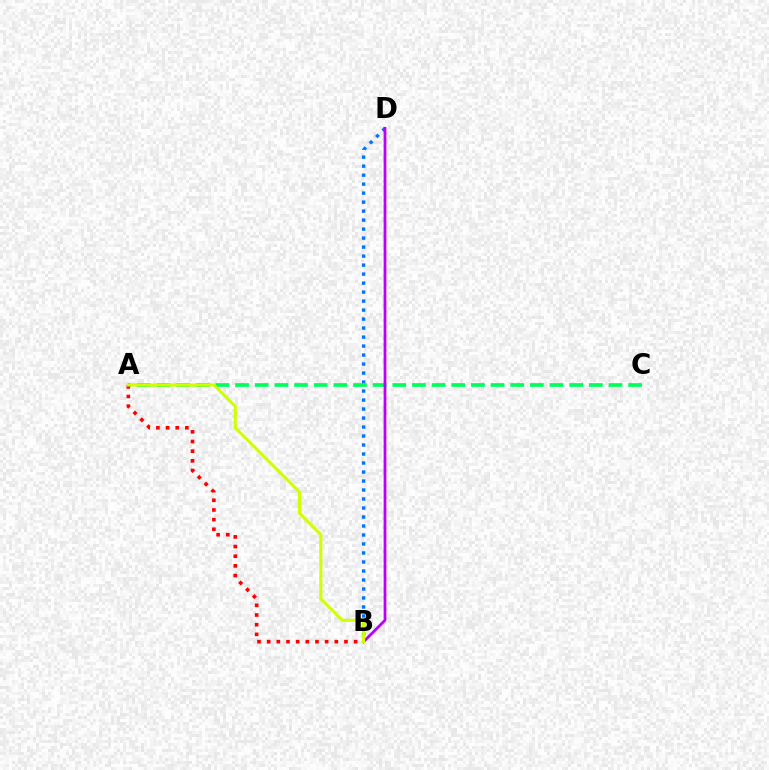{('B', 'D'): [{'color': '#0074ff', 'line_style': 'dotted', 'thickness': 2.44}, {'color': '#b900ff', 'line_style': 'solid', 'thickness': 1.99}], ('A', 'C'): [{'color': '#00ff5c', 'line_style': 'dashed', 'thickness': 2.67}], ('A', 'B'): [{'color': '#ff0000', 'line_style': 'dotted', 'thickness': 2.63}, {'color': '#d1ff00', 'line_style': 'solid', 'thickness': 2.2}]}